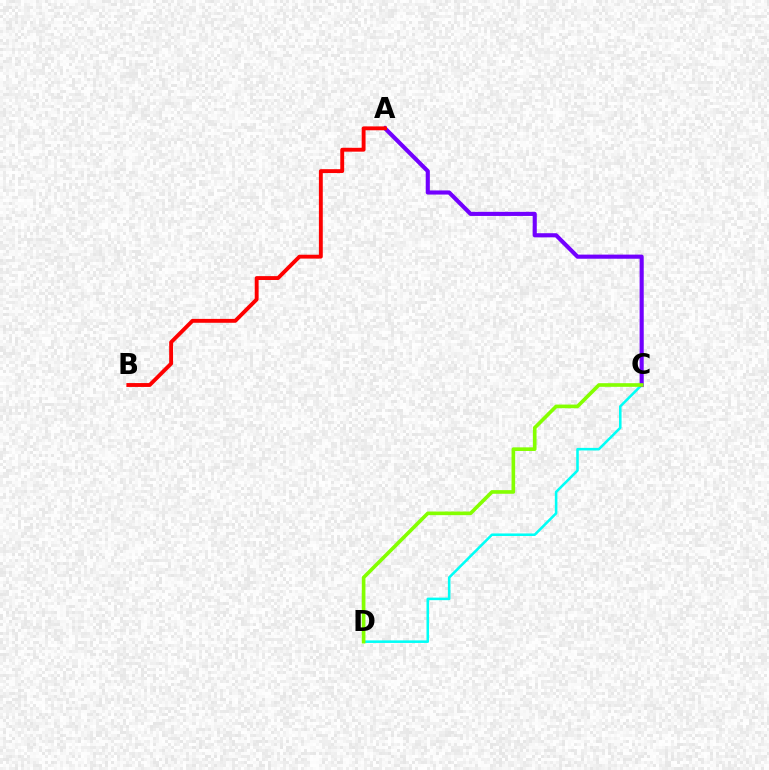{('C', 'D'): [{'color': '#00fff6', 'line_style': 'solid', 'thickness': 1.84}, {'color': '#84ff00', 'line_style': 'solid', 'thickness': 2.62}], ('A', 'C'): [{'color': '#7200ff', 'line_style': 'solid', 'thickness': 2.97}], ('A', 'B'): [{'color': '#ff0000', 'line_style': 'solid', 'thickness': 2.79}]}